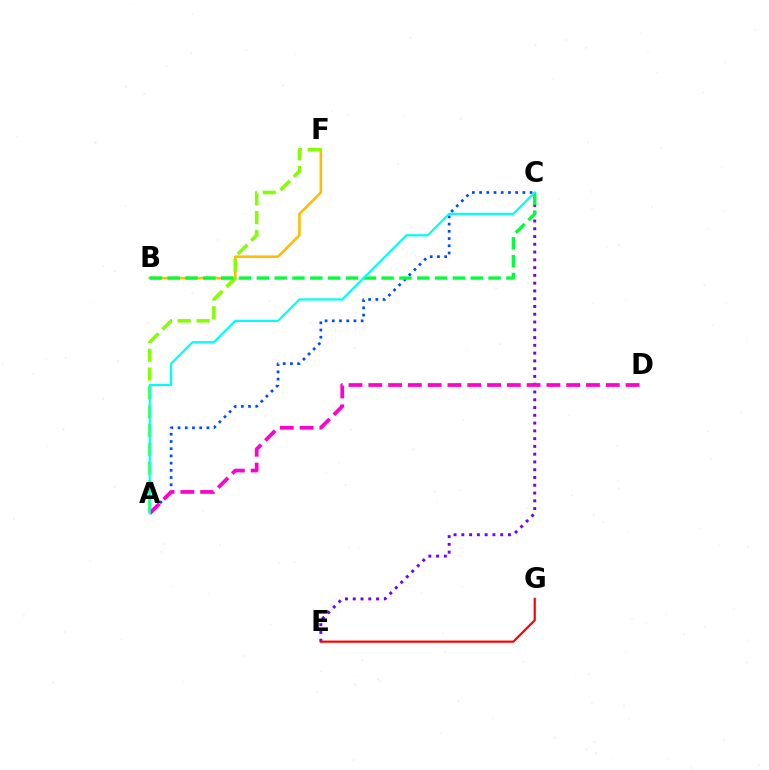{('B', 'F'): [{'color': '#ffbd00', 'line_style': 'solid', 'thickness': 1.87}], ('A', 'F'): [{'color': '#84ff00', 'line_style': 'dashed', 'thickness': 2.56}], ('A', 'C'): [{'color': '#004bff', 'line_style': 'dotted', 'thickness': 1.96}, {'color': '#00fff6', 'line_style': 'solid', 'thickness': 1.6}], ('C', 'E'): [{'color': '#7200ff', 'line_style': 'dotted', 'thickness': 2.11}], ('A', 'D'): [{'color': '#ff00cf', 'line_style': 'dashed', 'thickness': 2.69}], ('B', 'C'): [{'color': '#00ff39', 'line_style': 'dashed', 'thickness': 2.42}], ('E', 'G'): [{'color': '#ff0000', 'line_style': 'solid', 'thickness': 1.59}]}